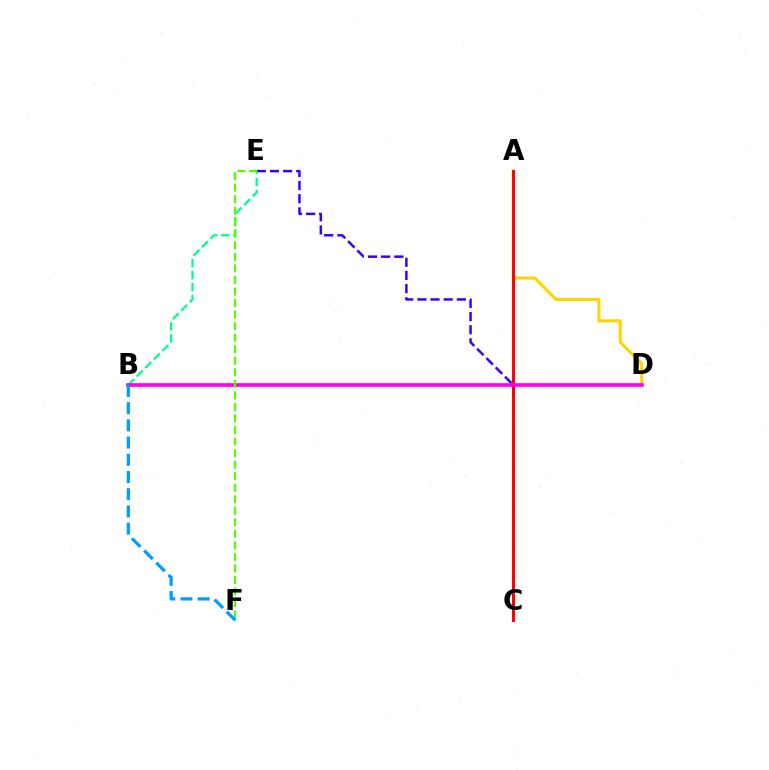{('C', 'E'): [{'color': '#3700ff', 'line_style': 'dashed', 'thickness': 1.79}], ('A', 'D'): [{'color': '#ffd500', 'line_style': 'solid', 'thickness': 2.21}], ('B', 'E'): [{'color': '#00ff86', 'line_style': 'dashed', 'thickness': 1.63}], ('A', 'C'): [{'color': '#ff0000', 'line_style': 'solid', 'thickness': 2.12}], ('B', 'D'): [{'color': '#ff00ed', 'line_style': 'solid', 'thickness': 2.62}], ('E', 'F'): [{'color': '#4fff00', 'line_style': 'dashed', 'thickness': 1.57}], ('B', 'F'): [{'color': '#009eff', 'line_style': 'dashed', 'thickness': 2.34}]}